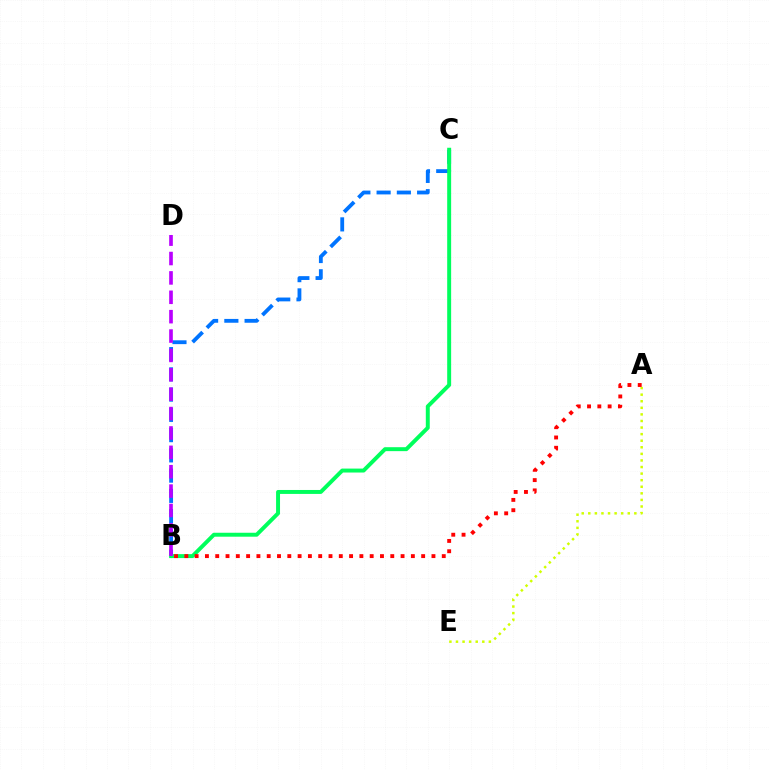{('B', 'C'): [{'color': '#0074ff', 'line_style': 'dashed', 'thickness': 2.75}, {'color': '#00ff5c', 'line_style': 'solid', 'thickness': 2.84}], ('A', 'E'): [{'color': '#d1ff00', 'line_style': 'dotted', 'thickness': 1.79}], ('B', 'D'): [{'color': '#b900ff', 'line_style': 'dashed', 'thickness': 2.63}], ('A', 'B'): [{'color': '#ff0000', 'line_style': 'dotted', 'thickness': 2.8}]}